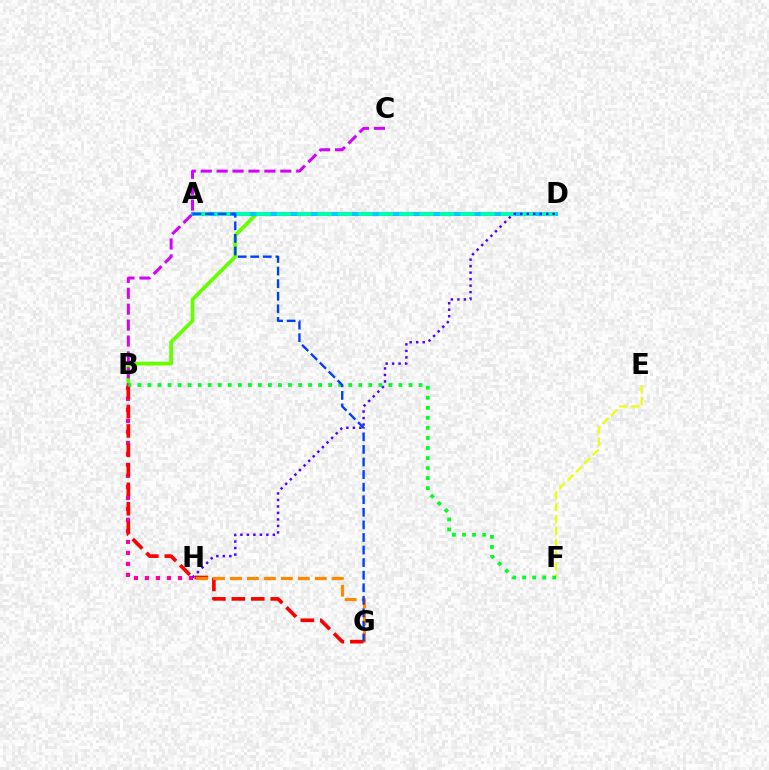{('B', 'H'): [{'color': '#ff00a0', 'line_style': 'dotted', 'thickness': 2.99}], ('E', 'F'): [{'color': '#eeff00', 'line_style': 'dashed', 'thickness': 1.61}], ('B', 'D'): [{'color': '#66ff00', 'line_style': 'solid', 'thickness': 2.67}], ('A', 'D'): [{'color': '#00c7ff', 'line_style': 'solid', 'thickness': 2.95}, {'color': '#00ffaf', 'line_style': 'dashed', 'thickness': 2.77}], ('D', 'H'): [{'color': '#4f00ff', 'line_style': 'dotted', 'thickness': 1.76}], ('B', 'G'): [{'color': '#ff0000', 'line_style': 'dashed', 'thickness': 2.64}], ('G', 'H'): [{'color': '#ff8800', 'line_style': 'dashed', 'thickness': 2.3}], ('B', 'C'): [{'color': '#d600ff', 'line_style': 'dashed', 'thickness': 2.16}], ('B', 'F'): [{'color': '#00ff27', 'line_style': 'dotted', 'thickness': 2.73}], ('A', 'G'): [{'color': '#003fff', 'line_style': 'dashed', 'thickness': 1.71}]}